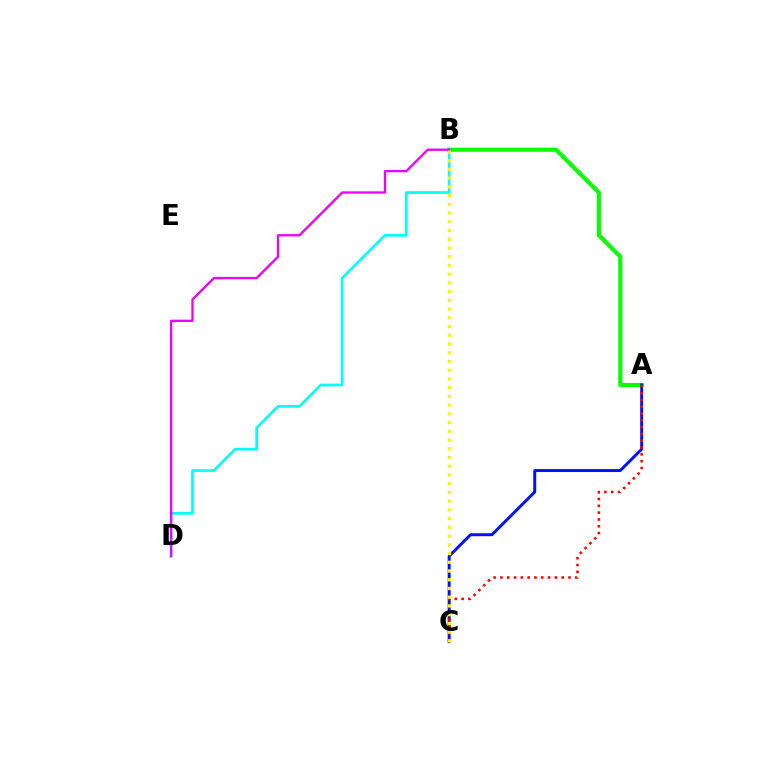{('A', 'B'): [{'color': '#08ff00', 'line_style': 'solid', 'thickness': 2.96}], ('B', 'D'): [{'color': '#00fff6', 'line_style': 'solid', 'thickness': 1.91}, {'color': '#ee00ff', 'line_style': 'solid', 'thickness': 1.68}], ('A', 'C'): [{'color': '#0010ff', 'line_style': 'solid', 'thickness': 2.12}, {'color': '#ff0000', 'line_style': 'dotted', 'thickness': 1.85}], ('B', 'C'): [{'color': '#fcf500', 'line_style': 'dotted', 'thickness': 2.37}]}